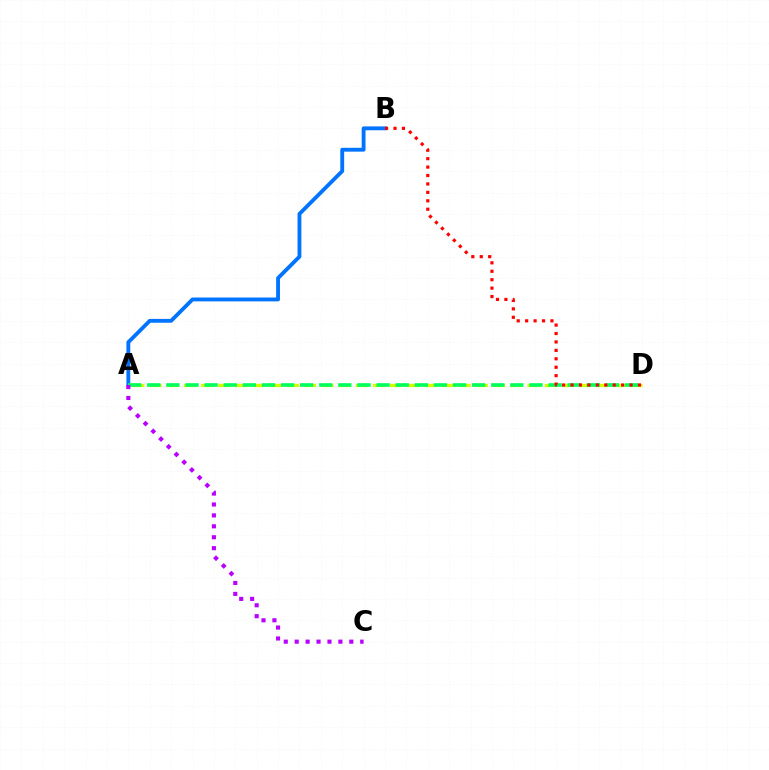{('A', 'D'): [{'color': '#d1ff00', 'line_style': 'dashed', 'thickness': 2.33}, {'color': '#00ff5c', 'line_style': 'dashed', 'thickness': 2.6}], ('A', 'B'): [{'color': '#0074ff', 'line_style': 'solid', 'thickness': 2.77}], ('B', 'D'): [{'color': '#ff0000', 'line_style': 'dotted', 'thickness': 2.29}], ('A', 'C'): [{'color': '#b900ff', 'line_style': 'dotted', 'thickness': 2.97}]}